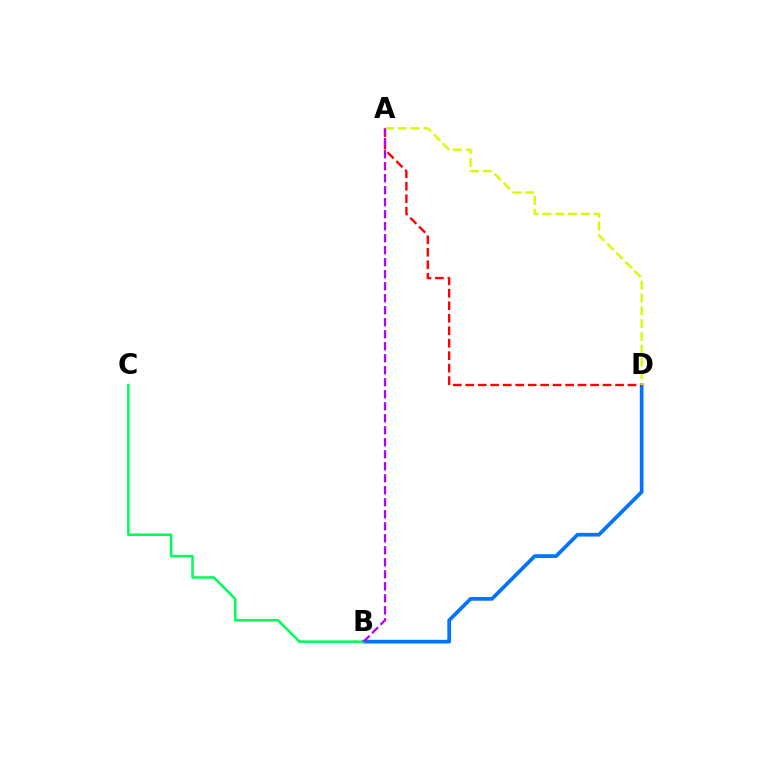{('B', 'D'): [{'color': '#0074ff', 'line_style': 'solid', 'thickness': 2.66}], ('A', 'D'): [{'color': '#ff0000', 'line_style': 'dashed', 'thickness': 1.7}, {'color': '#d1ff00', 'line_style': 'dashed', 'thickness': 1.74}], ('B', 'C'): [{'color': '#00ff5c', 'line_style': 'solid', 'thickness': 1.84}], ('A', 'B'): [{'color': '#b900ff', 'line_style': 'dashed', 'thickness': 1.63}]}